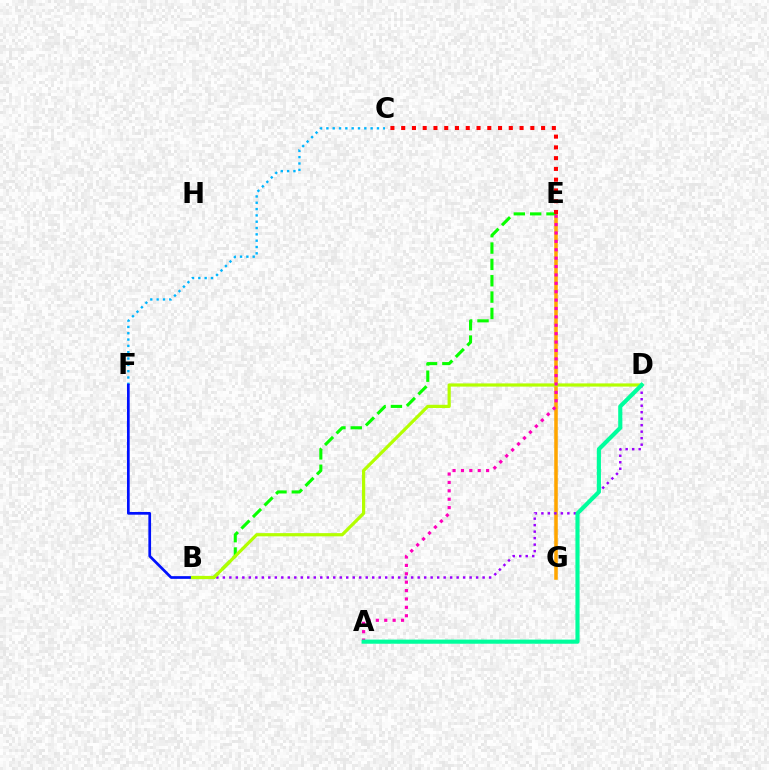{('C', 'F'): [{'color': '#00b5ff', 'line_style': 'dotted', 'thickness': 1.72}], ('E', 'G'): [{'color': '#ffa500', 'line_style': 'solid', 'thickness': 2.56}], ('B', 'E'): [{'color': '#08ff00', 'line_style': 'dashed', 'thickness': 2.22}], ('B', 'D'): [{'color': '#9b00ff', 'line_style': 'dotted', 'thickness': 1.76}, {'color': '#b3ff00', 'line_style': 'solid', 'thickness': 2.3}], ('C', 'E'): [{'color': '#ff0000', 'line_style': 'dotted', 'thickness': 2.92}], ('B', 'F'): [{'color': '#0010ff', 'line_style': 'solid', 'thickness': 1.95}], ('A', 'E'): [{'color': '#ff00bd', 'line_style': 'dotted', 'thickness': 2.28}], ('A', 'D'): [{'color': '#00ff9d', 'line_style': 'solid', 'thickness': 2.97}]}